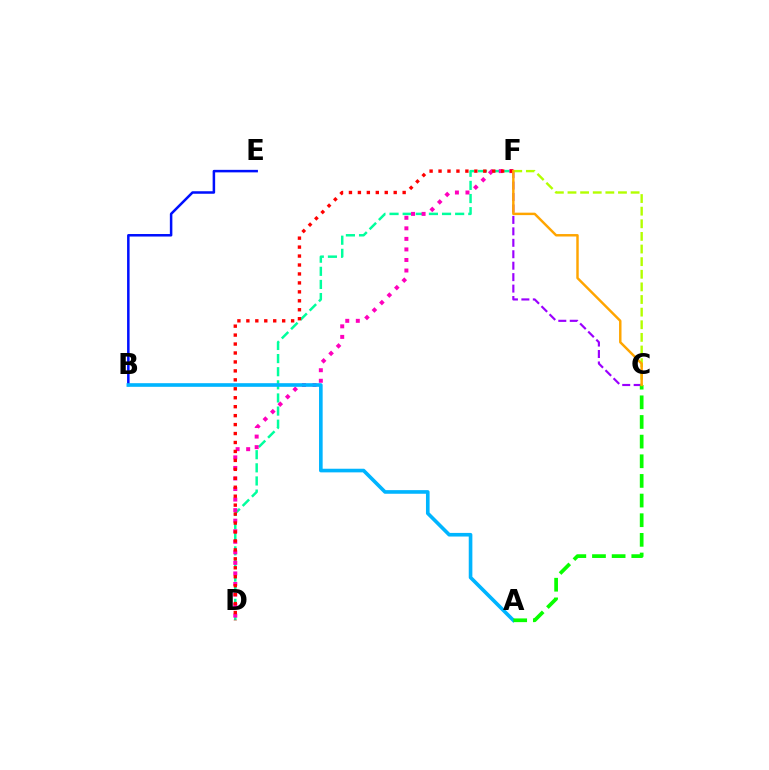{('C', 'F'): [{'color': '#9b00ff', 'line_style': 'dashed', 'thickness': 1.56}, {'color': '#b3ff00', 'line_style': 'dashed', 'thickness': 1.71}, {'color': '#ffa500', 'line_style': 'solid', 'thickness': 1.76}], ('D', 'F'): [{'color': '#00ff9d', 'line_style': 'dashed', 'thickness': 1.78}, {'color': '#ff00bd', 'line_style': 'dotted', 'thickness': 2.87}, {'color': '#ff0000', 'line_style': 'dotted', 'thickness': 2.43}], ('B', 'E'): [{'color': '#0010ff', 'line_style': 'solid', 'thickness': 1.81}], ('A', 'B'): [{'color': '#00b5ff', 'line_style': 'solid', 'thickness': 2.61}], ('A', 'C'): [{'color': '#08ff00', 'line_style': 'dashed', 'thickness': 2.67}]}